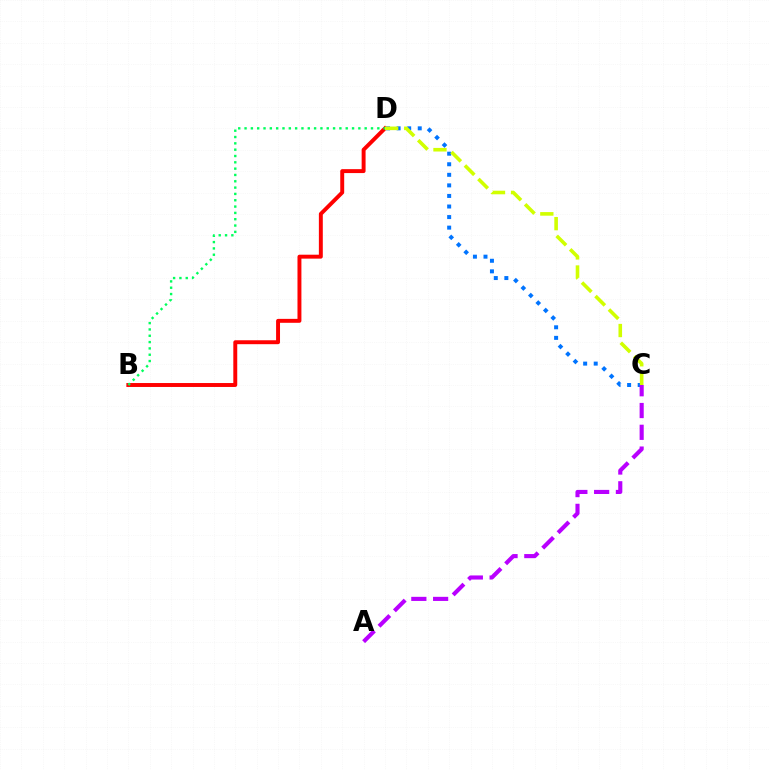{('C', 'D'): [{'color': '#0074ff', 'line_style': 'dotted', 'thickness': 2.87}, {'color': '#d1ff00', 'line_style': 'dashed', 'thickness': 2.59}], ('A', 'C'): [{'color': '#b900ff', 'line_style': 'dashed', 'thickness': 2.96}], ('B', 'D'): [{'color': '#ff0000', 'line_style': 'solid', 'thickness': 2.83}, {'color': '#00ff5c', 'line_style': 'dotted', 'thickness': 1.72}]}